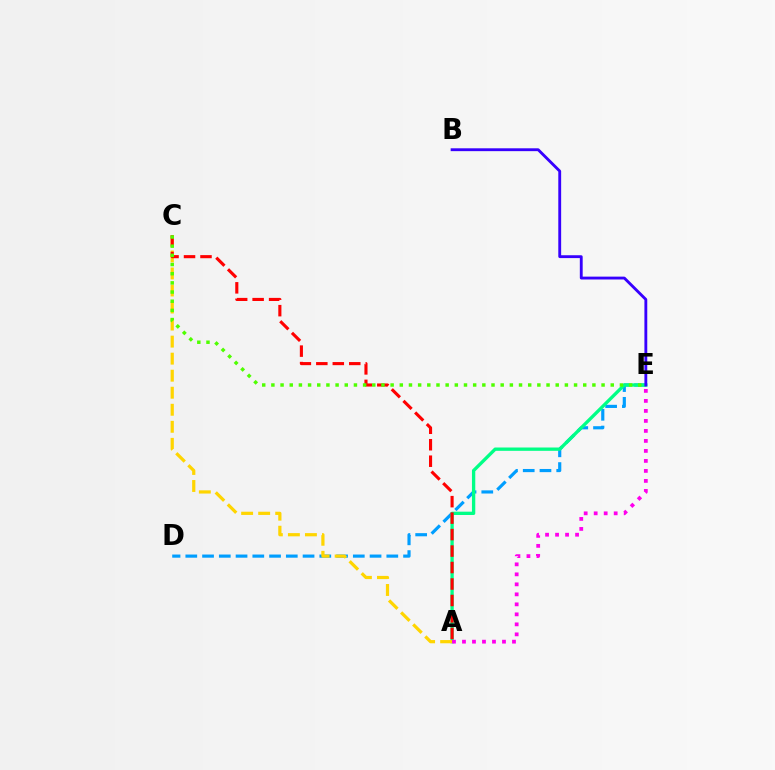{('D', 'E'): [{'color': '#009eff', 'line_style': 'dashed', 'thickness': 2.28}], ('A', 'E'): [{'color': '#00ff86', 'line_style': 'solid', 'thickness': 2.39}, {'color': '#ff00ed', 'line_style': 'dotted', 'thickness': 2.72}], ('A', 'C'): [{'color': '#ffd500', 'line_style': 'dashed', 'thickness': 2.31}, {'color': '#ff0000', 'line_style': 'dashed', 'thickness': 2.24}], ('B', 'E'): [{'color': '#3700ff', 'line_style': 'solid', 'thickness': 2.05}], ('C', 'E'): [{'color': '#4fff00', 'line_style': 'dotted', 'thickness': 2.49}]}